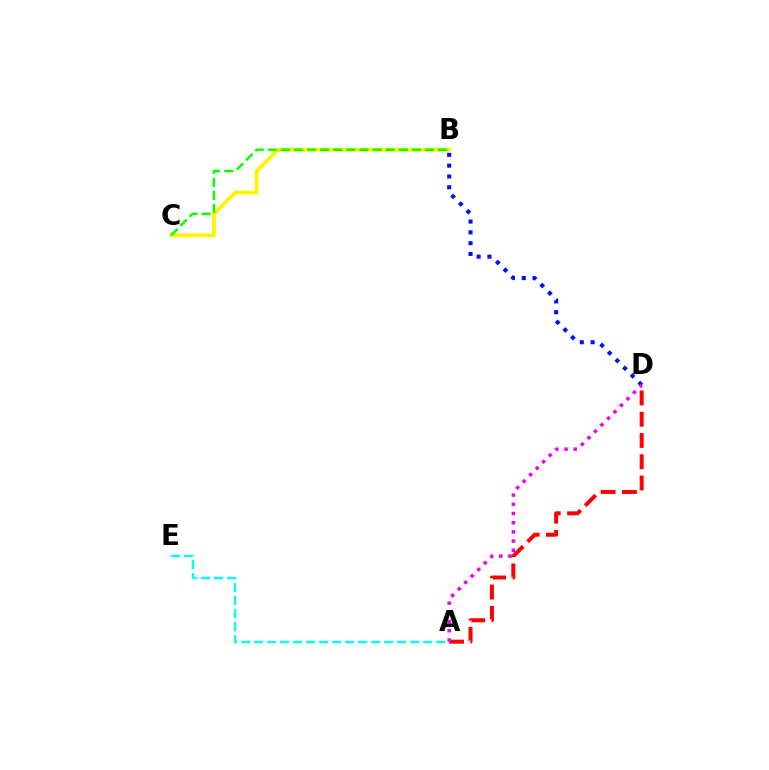{('B', 'C'): [{'color': '#fcf500', 'line_style': 'solid', 'thickness': 2.76}, {'color': '#08ff00', 'line_style': 'dashed', 'thickness': 1.78}], ('B', 'D'): [{'color': '#0010ff', 'line_style': 'dotted', 'thickness': 2.93}], ('A', 'E'): [{'color': '#00fff6', 'line_style': 'dashed', 'thickness': 1.77}], ('A', 'D'): [{'color': '#ff0000', 'line_style': 'dashed', 'thickness': 2.89}, {'color': '#ee00ff', 'line_style': 'dotted', 'thickness': 2.5}]}